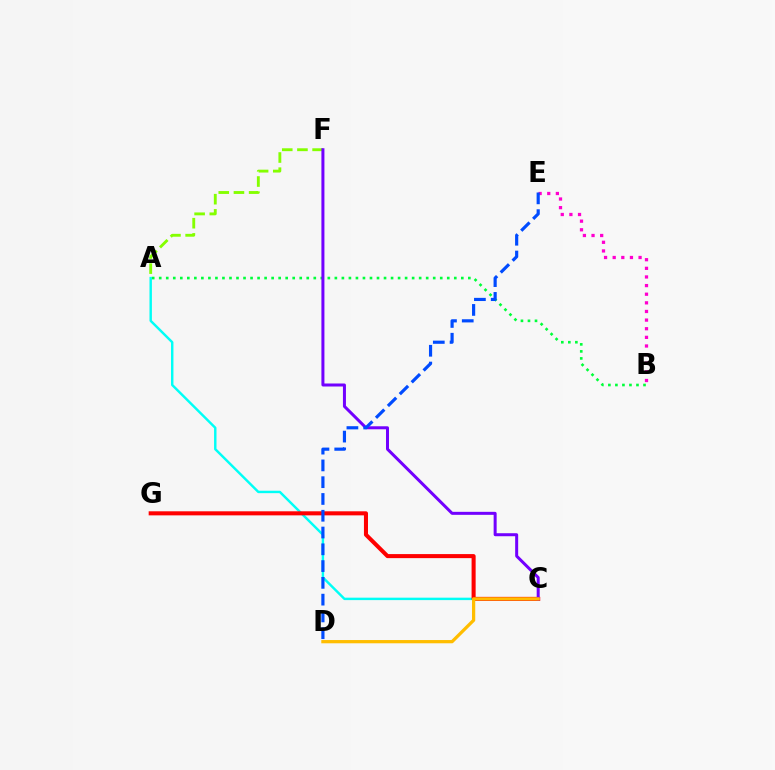{('B', 'E'): [{'color': '#ff00cf', 'line_style': 'dotted', 'thickness': 2.34}], ('A', 'C'): [{'color': '#00fff6', 'line_style': 'solid', 'thickness': 1.75}], ('C', 'G'): [{'color': '#ff0000', 'line_style': 'solid', 'thickness': 2.92}], ('A', 'F'): [{'color': '#84ff00', 'line_style': 'dashed', 'thickness': 2.06}], ('A', 'B'): [{'color': '#00ff39', 'line_style': 'dotted', 'thickness': 1.91}], ('C', 'F'): [{'color': '#7200ff', 'line_style': 'solid', 'thickness': 2.16}], ('C', 'D'): [{'color': '#ffbd00', 'line_style': 'solid', 'thickness': 2.34}], ('D', 'E'): [{'color': '#004bff', 'line_style': 'dashed', 'thickness': 2.28}]}